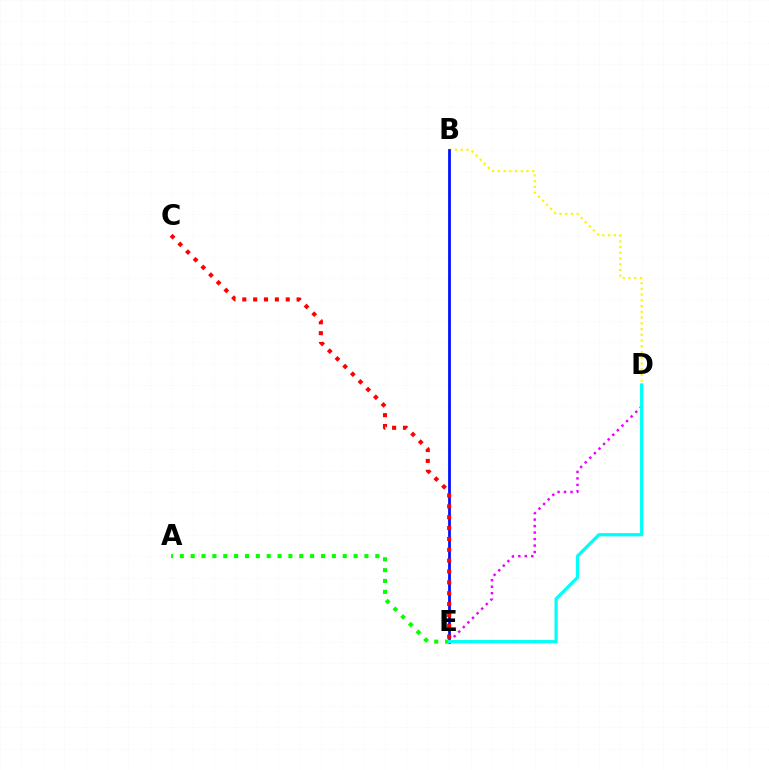{('B', 'D'): [{'color': '#fcf500', 'line_style': 'dotted', 'thickness': 1.56}], ('B', 'E'): [{'color': '#0010ff', 'line_style': 'solid', 'thickness': 1.99}], ('C', 'E'): [{'color': '#ff0000', 'line_style': 'dotted', 'thickness': 2.95}], ('D', 'E'): [{'color': '#ee00ff', 'line_style': 'dotted', 'thickness': 1.76}, {'color': '#00fff6', 'line_style': 'solid', 'thickness': 2.33}], ('A', 'E'): [{'color': '#08ff00', 'line_style': 'dotted', 'thickness': 2.95}]}